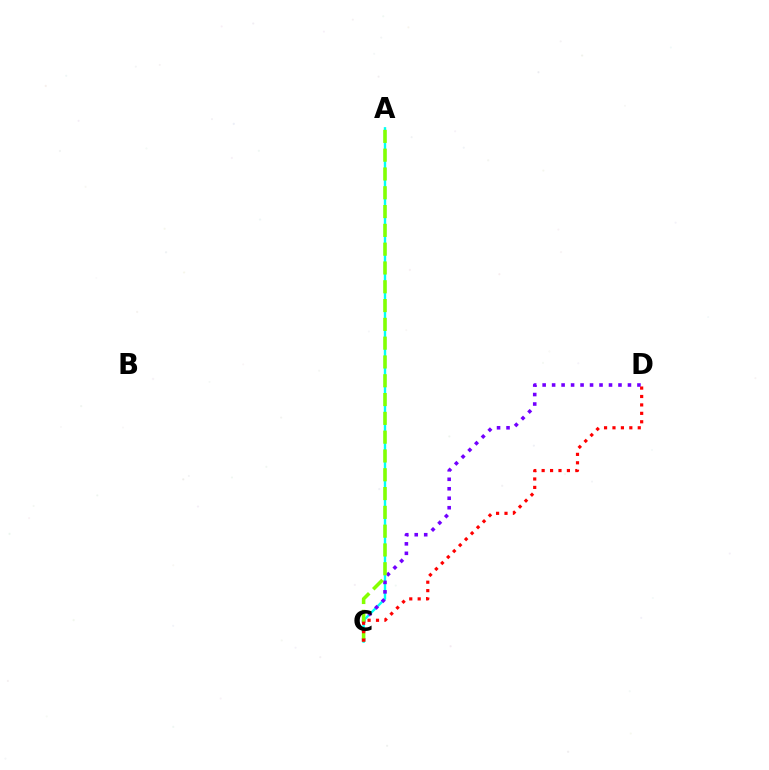{('A', 'C'): [{'color': '#00fff6', 'line_style': 'solid', 'thickness': 1.72}, {'color': '#84ff00', 'line_style': 'dashed', 'thickness': 2.55}], ('C', 'D'): [{'color': '#7200ff', 'line_style': 'dotted', 'thickness': 2.58}, {'color': '#ff0000', 'line_style': 'dotted', 'thickness': 2.29}]}